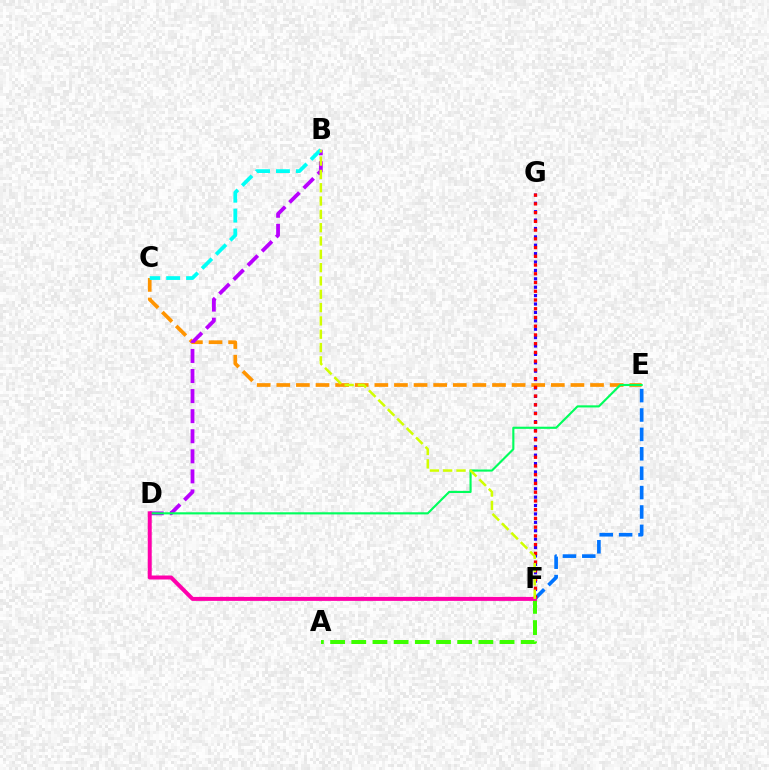{('E', 'F'): [{'color': '#0074ff', 'line_style': 'dashed', 'thickness': 2.63}], ('F', 'G'): [{'color': '#2500ff', 'line_style': 'dotted', 'thickness': 2.28}, {'color': '#ff0000', 'line_style': 'dotted', 'thickness': 2.37}], ('C', 'E'): [{'color': '#ff9400', 'line_style': 'dashed', 'thickness': 2.66}], ('A', 'F'): [{'color': '#3dff00', 'line_style': 'dashed', 'thickness': 2.88}], ('B', 'D'): [{'color': '#b900ff', 'line_style': 'dashed', 'thickness': 2.73}], ('B', 'C'): [{'color': '#00fff6', 'line_style': 'dashed', 'thickness': 2.7}], ('D', 'E'): [{'color': '#00ff5c', 'line_style': 'solid', 'thickness': 1.53}], ('D', 'F'): [{'color': '#ff00ac', 'line_style': 'solid', 'thickness': 2.87}], ('B', 'F'): [{'color': '#d1ff00', 'line_style': 'dashed', 'thickness': 1.81}]}